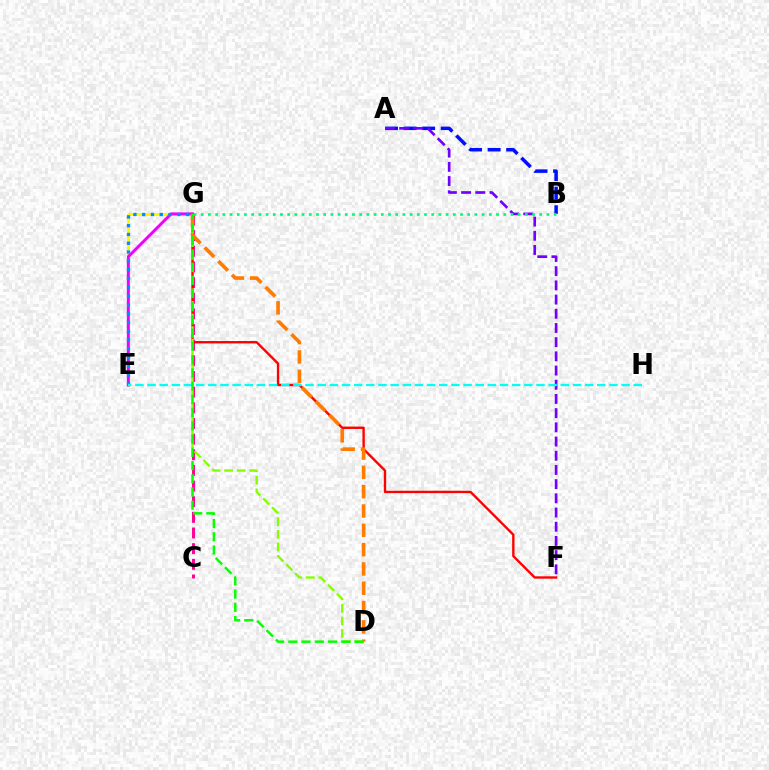{('A', 'B'): [{'color': '#0010ff', 'line_style': 'dashed', 'thickness': 2.52}], ('E', 'G'): [{'color': '#fcf500', 'line_style': 'solid', 'thickness': 1.99}, {'color': '#ee00ff', 'line_style': 'solid', 'thickness': 2.13}, {'color': '#008cff', 'line_style': 'dotted', 'thickness': 2.39}], ('C', 'G'): [{'color': '#ff0094', 'line_style': 'dashed', 'thickness': 2.13}], ('A', 'F'): [{'color': '#7200ff', 'line_style': 'dashed', 'thickness': 1.93}], ('F', 'G'): [{'color': '#ff0000', 'line_style': 'solid', 'thickness': 1.71}], ('D', 'G'): [{'color': '#84ff00', 'line_style': 'dashed', 'thickness': 1.71}, {'color': '#ff7c00', 'line_style': 'dashed', 'thickness': 2.62}, {'color': '#08ff00', 'line_style': 'dashed', 'thickness': 1.8}], ('E', 'H'): [{'color': '#00fff6', 'line_style': 'dashed', 'thickness': 1.65}], ('B', 'G'): [{'color': '#00ff74', 'line_style': 'dotted', 'thickness': 1.96}]}